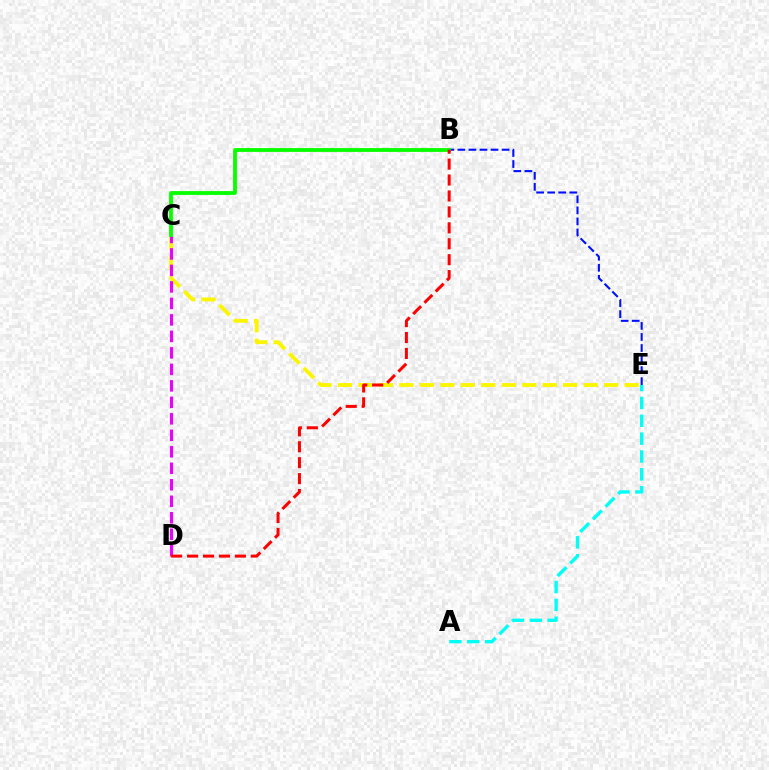{('C', 'E'): [{'color': '#fcf500', 'line_style': 'dashed', 'thickness': 2.78}], ('C', 'D'): [{'color': '#ee00ff', 'line_style': 'dashed', 'thickness': 2.24}], ('A', 'E'): [{'color': '#00fff6', 'line_style': 'dashed', 'thickness': 2.43}], ('B', 'E'): [{'color': '#0010ff', 'line_style': 'dashed', 'thickness': 1.5}], ('B', 'C'): [{'color': '#08ff00', 'line_style': 'solid', 'thickness': 2.75}], ('B', 'D'): [{'color': '#ff0000', 'line_style': 'dashed', 'thickness': 2.16}]}